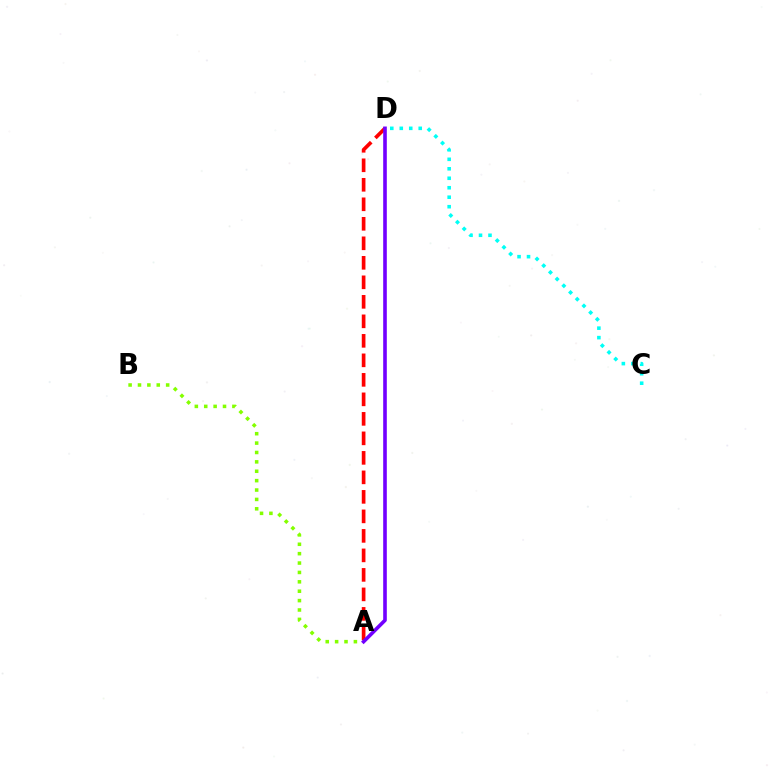{('A', 'B'): [{'color': '#84ff00', 'line_style': 'dotted', 'thickness': 2.55}], ('C', 'D'): [{'color': '#00fff6', 'line_style': 'dotted', 'thickness': 2.58}], ('A', 'D'): [{'color': '#ff0000', 'line_style': 'dashed', 'thickness': 2.65}, {'color': '#7200ff', 'line_style': 'solid', 'thickness': 2.61}]}